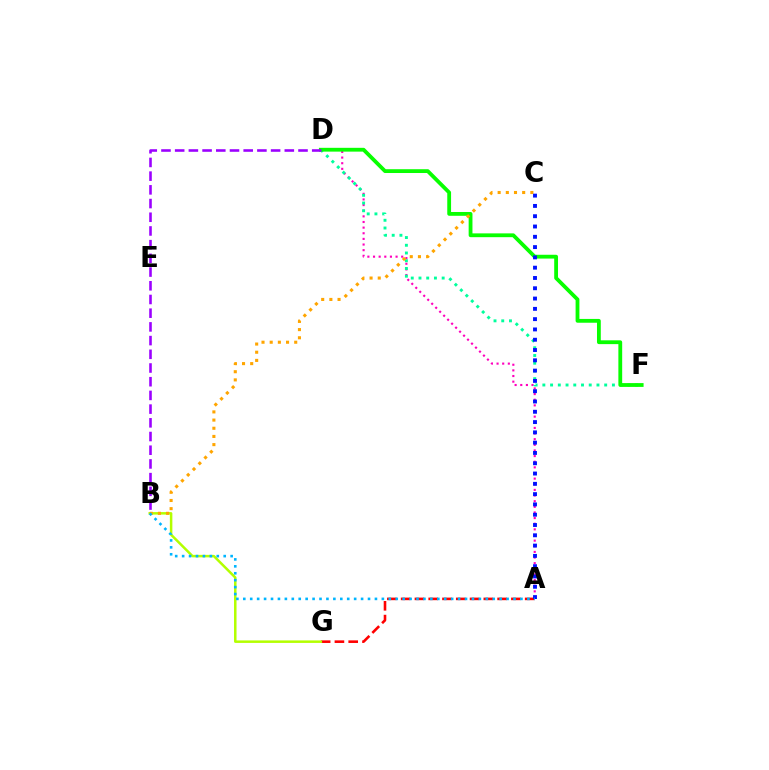{('A', 'D'): [{'color': '#ff00bd', 'line_style': 'dotted', 'thickness': 1.53}], ('A', 'G'): [{'color': '#ff0000', 'line_style': 'dashed', 'thickness': 1.87}], ('D', 'F'): [{'color': '#00ff9d', 'line_style': 'dotted', 'thickness': 2.1}, {'color': '#08ff00', 'line_style': 'solid', 'thickness': 2.74}], ('B', 'G'): [{'color': '#b3ff00', 'line_style': 'solid', 'thickness': 1.8}], ('B', 'D'): [{'color': '#9b00ff', 'line_style': 'dashed', 'thickness': 1.86}], ('B', 'C'): [{'color': '#ffa500', 'line_style': 'dotted', 'thickness': 2.22}], ('A', 'C'): [{'color': '#0010ff', 'line_style': 'dotted', 'thickness': 2.8}], ('A', 'B'): [{'color': '#00b5ff', 'line_style': 'dotted', 'thickness': 1.88}]}